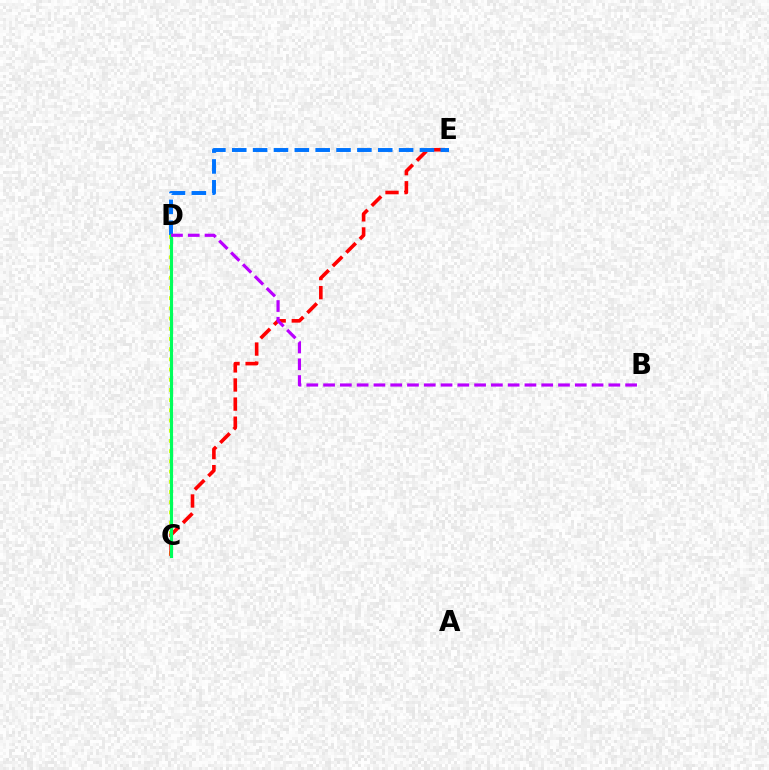{('C', 'D'): [{'color': '#d1ff00', 'line_style': 'dotted', 'thickness': 2.77}, {'color': '#00ff5c', 'line_style': 'solid', 'thickness': 2.26}], ('C', 'E'): [{'color': '#ff0000', 'line_style': 'dashed', 'thickness': 2.6}], ('D', 'E'): [{'color': '#0074ff', 'line_style': 'dashed', 'thickness': 2.83}], ('B', 'D'): [{'color': '#b900ff', 'line_style': 'dashed', 'thickness': 2.28}]}